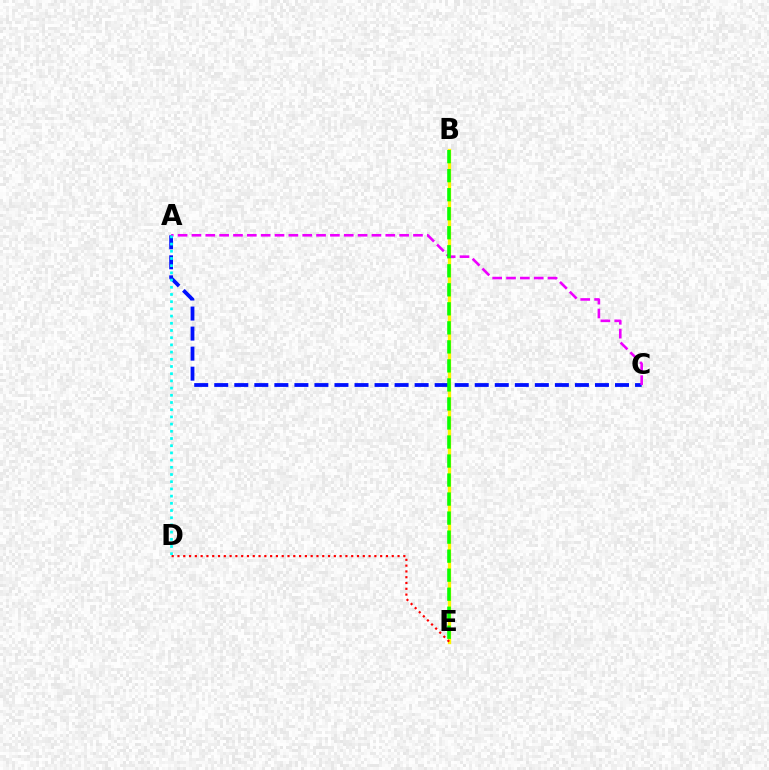{('B', 'E'): [{'color': '#fcf500', 'line_style': 'solid', 'thickness': 2.4}, {'color': '#08ff00', 'line_style': 'dashed', 'thickness': 2.58}], ('A', 'C'): [{'color': '#0010ff', 'line_style': 'dashed', 'thickness': 2.72}, {'color': '#ee00ff', 'line_style': 'dashed', 'thickness': 1.88}], ('A', 'D'): [{'color': '#00fff6', 'line_style': 'dotted', 'thickness': 1.96}], ('D', 'E'): [{'color': '#ff0000', 'line_style': 'dotted', 'thickness': 1.57}]}